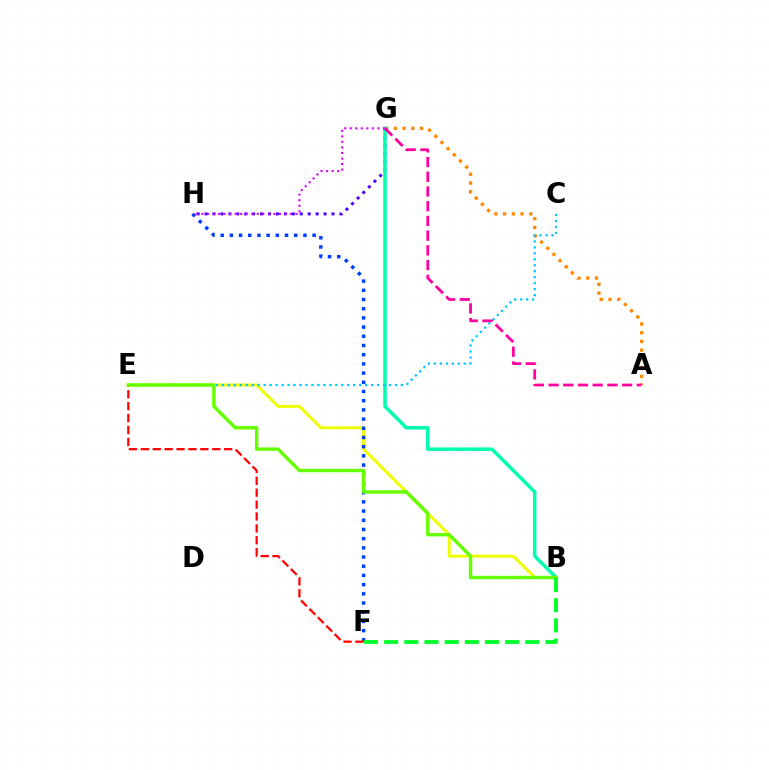{('B', 'E'): [{'color': '#eeff00', 'line_style': 'solid', 'thickness': 2.16}, {'color': '#66ff00', 'line_style': 'solid', 'thickness': 2.45}], ('F', 'H'): [{'color': '#003fff', 'line_style': 'dotted', 'thickness': 2.5}], ('E', 'F'): [{'color': '#ff0000', 'line_style': 'dashed', 'thickness': 1.62}], ('A', 'G'): [{'color': '#ff8800', 'line_style': 'dotted', 'thickness': 2.37}, {'color': '#ff00a0', 'line_style': 'dashed', 'thickness': 2.0}], ('G', 'H'): [{'color': '#4f00ff', 'line_style': 'dotted', 'thickness': 2.15}, {'color': '#d600ff', 'line_style': 'dotted', 'thickness': 1.5}], ('B', 'G'): [{'color': '#00ffaf', 'line_style': 'solid', 'thickness': 2.52}], ('C', 'E'): [{'color': '#00c7ff', 'line_style': 'dotted', 'thickness': 1.62}], ('B', 'F'): [{'color': '#00ff27', 'line_style': 'dashed', 'thickness': 2.74}]}